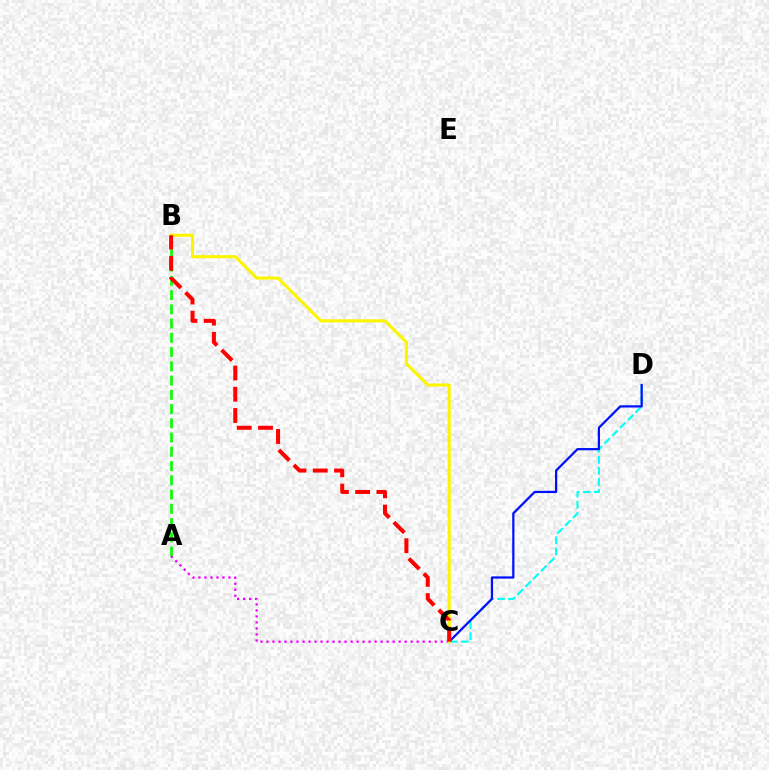{('A', 'B'): [{'color': '#08ff00', 'line_style': 'dashed', 'thickness': 1.94}], ('C', 'D'): [{'color': '#00fff6', 'line_style': 'dashed', 'thickness': 1.5}, {'color': '#0010ff', 'line_style': 'solid', 'thickness': 1.61}], ('A', 'C'): [{'color': '#ee00ff', 'line_style': 'dotted', 'thickness': 1.63}], ('B', 'C'): [{'color': '#fcf500', 'line_style': 'solid', 'thickness': 2.23}, {'color': '#ff0000', 'line_style': 'dashed', 'thickness': 2.89}]}